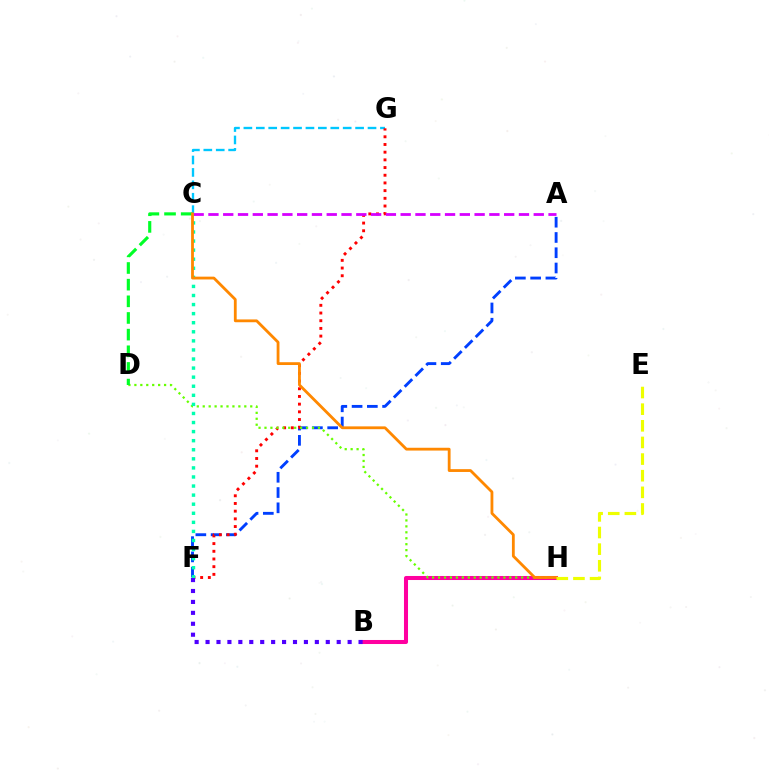{('B', 'H'): [{'color': '#ff00a0', 'line_style': 'solid', 'thickness': 2.91}], ('A', 'F'): [{'color': '#003fff', 'line_style': 'dashed', 'thickness': 2.07}], ('C', 'G'): [{'color': '#00c7ff', 'line_style': 'dashed', 'thickness': 1.69}], ('F', 'G'): [{'color': '#ff0000', 'line_style': 'dotted', 'thickness': 2.09}], ('D', 'H'): [{'color': '#66ff00', 'line_style': 'dotted', 'thickness': 1.61}], ('C', 'D'): [{'color': '#00ff27', 'line_style': 'dashed', 'thickness': 2.26}], ('C', 'F'): [{'color': '#00ffaf', 'line_style': 'dotted', 'thickness': 2.47}], ('A', 'C'): [{'color': '#d600ff', 'line_style': 'dashed', 'thickness': 2.01}], ('C', 'H'): [{'color': '#ff8800', 'line_style': 'solid', 'thickness': 2.02}], ('E', 'H'): [{'color': '#eeff00', 'line_style': 'dashed', 'thickness': 2.26}], ('B', 'F'): [{'color': '#4f00ff', 'line_style': 'dotted', 'thickness': 2.97}]}